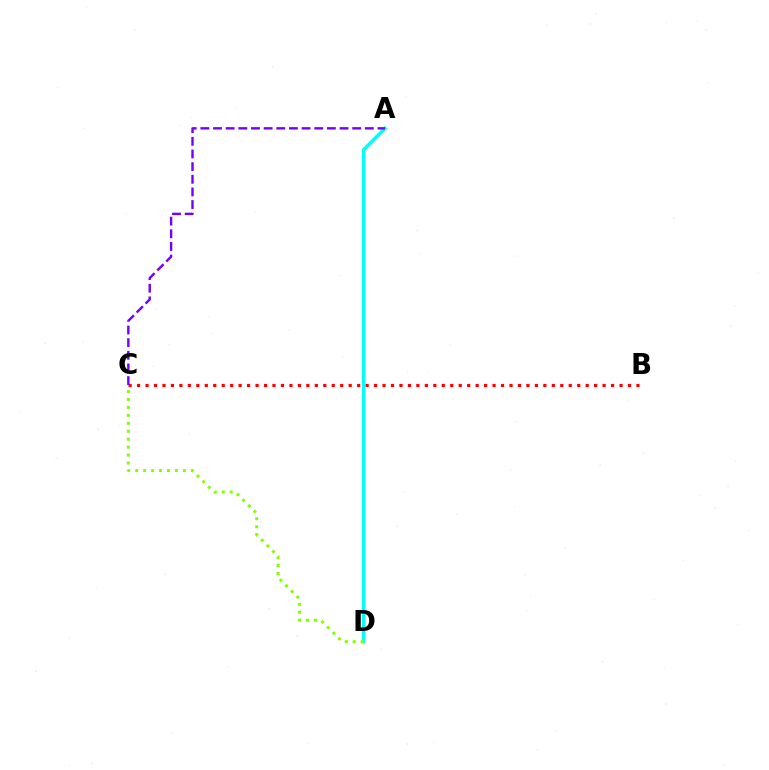{('B', 'C'): [{'color': '#ff0000', 'line_style': 'dotted', 'thickness': 2.3}], ('A', 'D'): [{'color': '#00fff6', 'line_style': 'solid', 'thickness': 2.43}], ('A', 'C'): [{'color': '#7200ff', 'line_style': 'dashed', 'thickness': 1.72}], ('C', 'D'): [{'color': '#84ff00', 'line_style': 'dotted', 'thickness': 2.16}]}